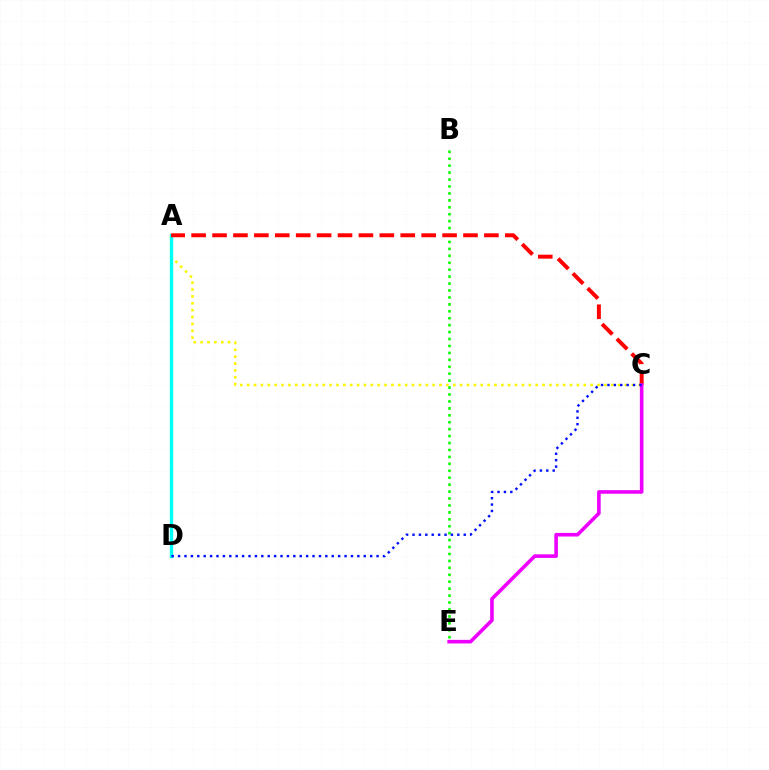{('A', 'C'): [{'color': '#fcf500', 'line_style': 'dotted', 'thickness': 1.87}, {'color': '#ff0000', 'line_style': 'dashed', 'thickness': 2.84}], ('A', 'D'): [{'color': '#00fff6', 'line_style': 'solid', 'thickness': 2.4}], ('B', 'E'): [{'color': '#08ff00', 'line_style': 'dotted', 'thickness': 1.88}], ('C', 'E'): [{'color': '#ee00ff', 'line_style': 'solid', 'thickness': 2.6}], ('C', 'D'): [{'color': '#0010ff', 'line_style': 'dotted', 'thickness': 1.74}]}